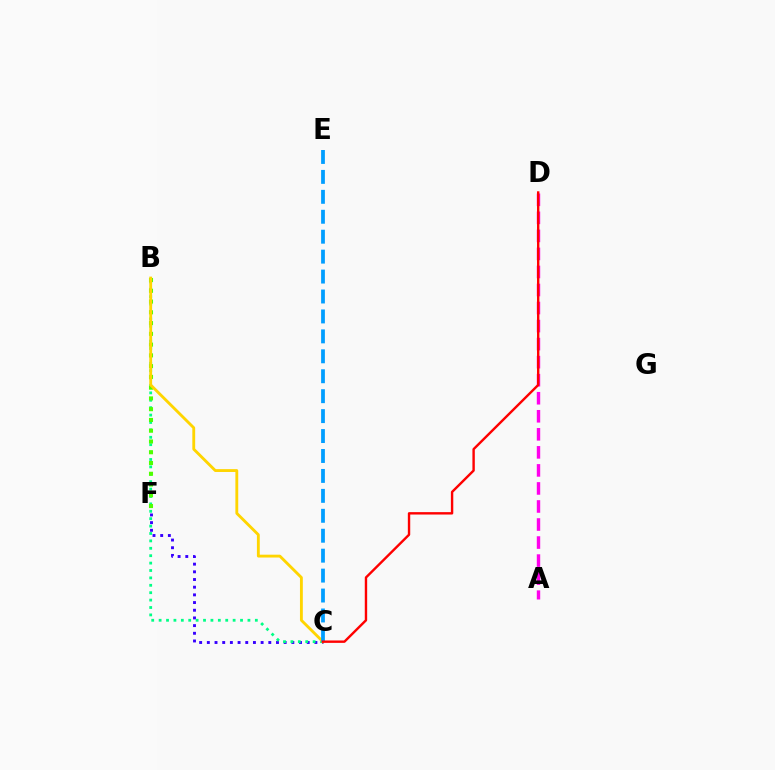{('A', 'D'): [{'color': '#ff00ed', 'line_style': 'dashed', 'thickness': 2.45}], ('C', 'F'): [{'color': '#3700ff', 'line_style': 'dotted', 'thickness': 2.09}], ('B', 'C'): [{'color': '#00ff86', 'line_style': 'dotted', 'thickness': 2.01}, {'color': '#ffd500', 'line_style': 'solid', 'thickness': 2.05}], ('B', 'F'): [{'color': '#4fff00', 'line_style': 'dotted', 'thickness': 2.92}], ('C', 'E'): [{'color': '#009eff', 'line_style': 'dashed', 'thickness': 2.71}], ('C', 'D'): [{'color': '#ff0000', 'line_style': 'solid', 'thickness': 1.73}]}